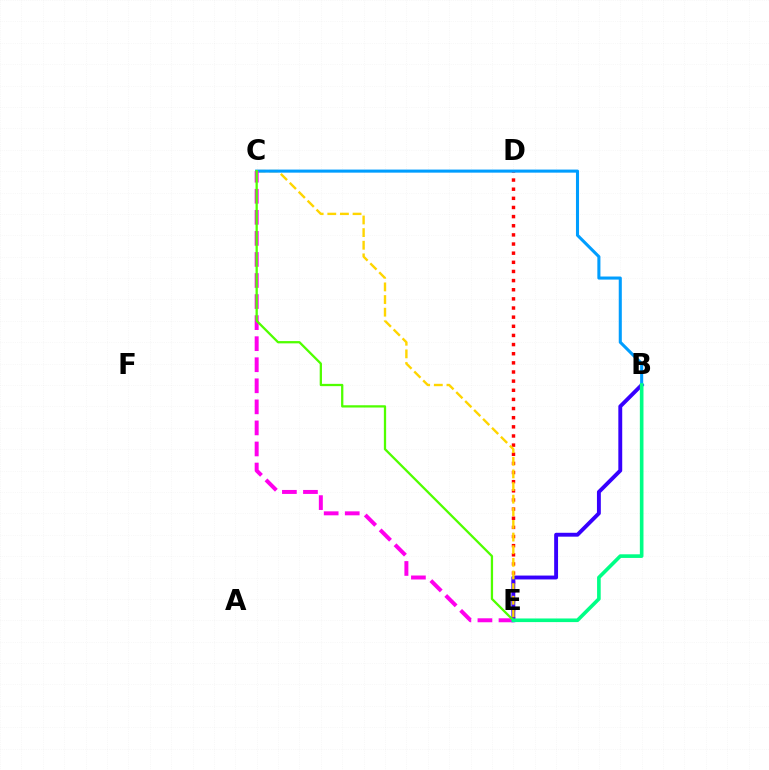{('D', 'E'): [{'color': '#ff0000', 'line_style': 'dotted', 'thickness': 2.48}], ('B', 'E'): [{'color': '#3700ff', 'line_style': 'solid', 'thickness': 2.8}, {'color': '#00ff86', 'line_style': 'solid', 'thickness': 2.61}], ('C', 'E'): [{'color': '#ffd500', 'line_style': 'dashed', 'thickness': 1.72}, {'color': '#ff00ed', 'line_style': 'dashed', 'thickness': 2.86}, {'color': '#4fff00', 'line_style': 'solid', 'thickness': 1.64}], ('B', 'C'): [{'color': '#009eff', 'line_style': 'solid', 'thickness': 2.21}]}